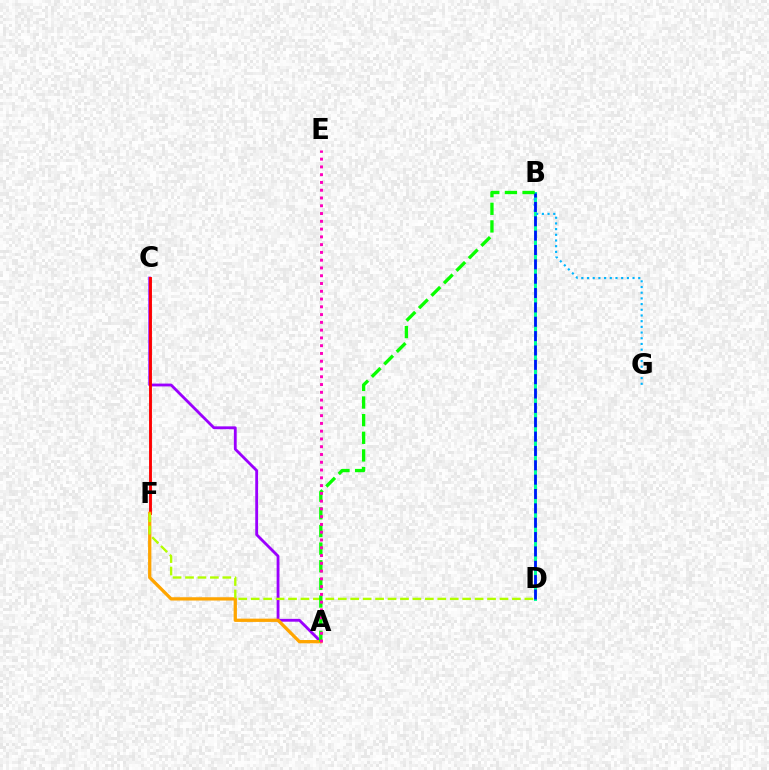{('A', 'C'): [{'color': '#9b00ff', 'line_style': 'solid', 'thickness': 2.03}], ('B', 'D'): [{'color': '#00ff9d', 'line_style': 'solid', 'thickness': 2.18}, {'color': '#0010ff', 'line_style': 'dashed', 'thickness': 1.95}], ('B', 'G'): [{'color': '#00b5ff', 'line_style': 'dotted', 'thickness': 1.55}], ('C', 'F'): [{'color': '#ff0000', 'line_style': 'solid', 'thickness': 2.07}], ('A', 'F'): [{'color': '#ffa500', 'line_style': 'solid', 'thickness': 2.36}], ('D', 'F'): [{'color': '#b3ff00', 'line_style': 'dashed', 'thickness': 1.69}], ('A', 'B'): [{'color': '#08ff00', 'line_style': 'dashed', 'thickness': 2.4}], ('A', 'E'): [{'color': '#ff00bd', 'line_style': 'dotted', 'thickness': 2.11}]}